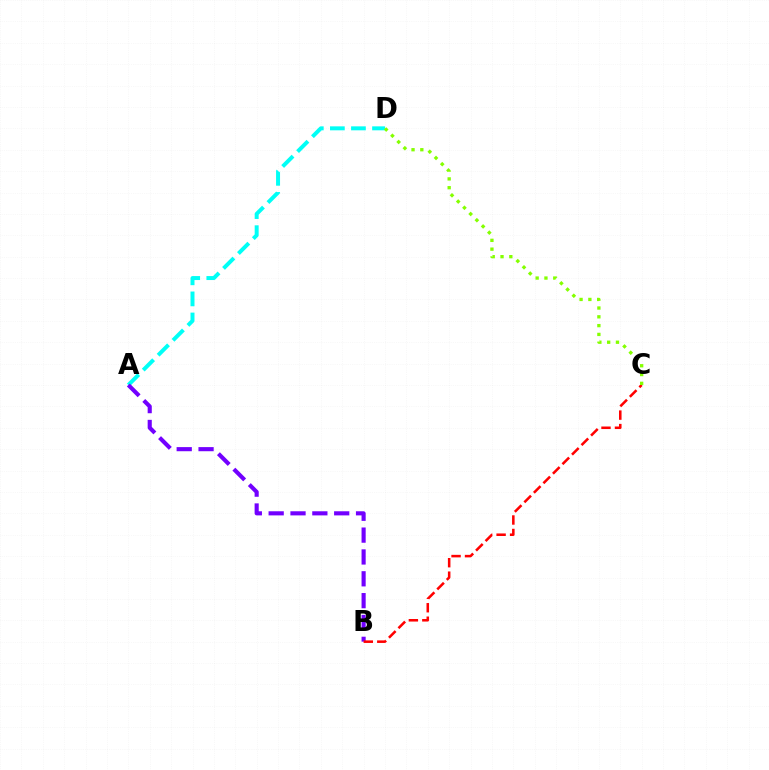{('A', 'D'): [{'color': '#00fff6', 'line_style': 'dashed', 'thickness': 2.86}], ('A', 'B'): [{'color': '#7200ff', 'line_style': 'dashed', 'thickness': 2.97}], ('B', 'C'): [{'color': '#ff0000', 'line_style': 'dashed', 'thickness': 1.83}], ('C', 'D'): [{'color': '#84ff00', 'line_style': 'dotted', 'thickness': 2.39}]}